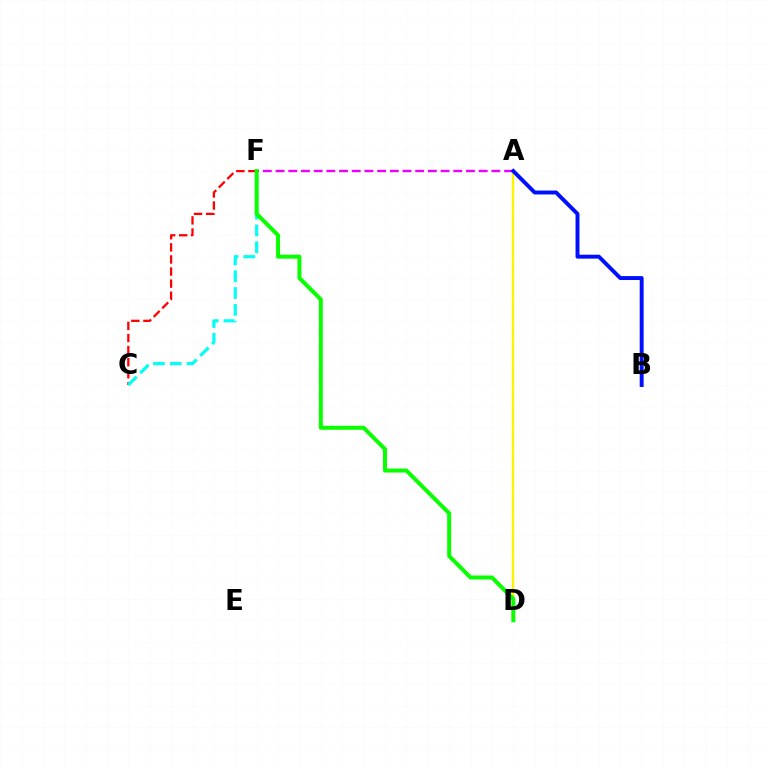{('A', 'D'): [{'color': '#fcf500', 'line_style': 'solid', 'thickness': 1.76}], ('C', 'F'): [{'color': '#ff0000', 'line_style': 'dashed', 'thickness': 1.64}, {'color': '#00fff6', 'line_style': 'dashed', 'thickness': 2.28}], ('A', 'F'): [{'color': '#ee00ff', 'line_style': 'dashed', 'thickness': 1.72}], ('A', 'B'): [{'color': '#0010ff', 'line_style': 'solid', 'thickness': 2.83}], ('D', 'F'): [{'color': '#08ff00', 'line_style': 'solid', 'thickness': 2.87}]}